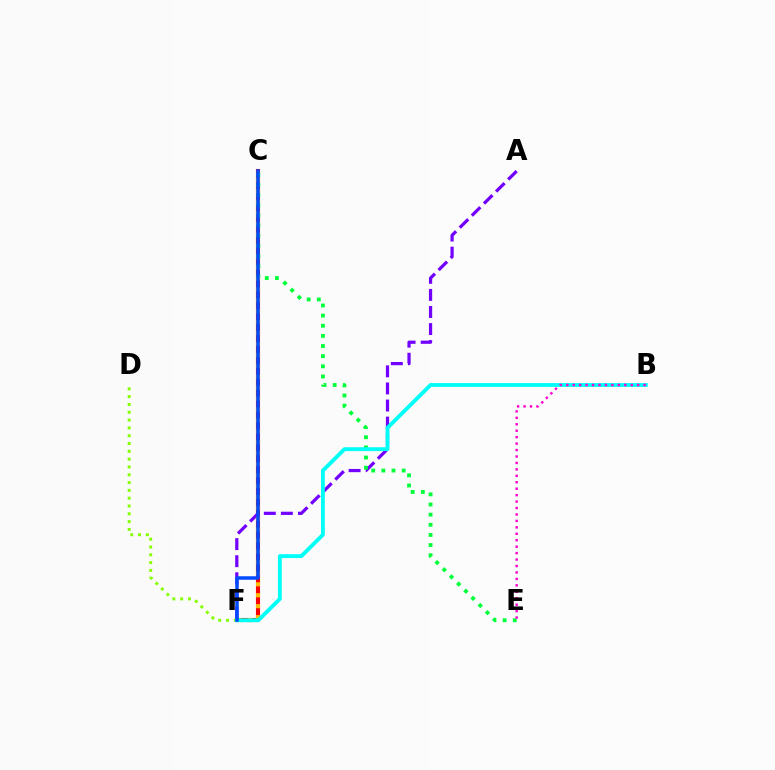{('C', 'F'): [{'color': '#ff0000', 'line_style': 'solid', 'thickness': 2.94}, {'color': '#ffbd00', 'line_style': 'dotted', 'thickness': 2.97}, {'color': '#004bff', 'line_style': 'solid', 'thickness': 2.52}], ('A', 'F'): [{'color': '#7200ff', 'line_style': 'dashed', 'thickness': 2.32}], ('D', 'F'): [{'color': '#84ff00', 'line_style': 'dotted', 'thickness': 2.12}], ('C', 'E'): [{'color': '#00ff39', 'line_style': 'dotted', 'thickness': 2.76}], ('B', 'F'): [{'color': '#00fff6', 'line_style': 'solid', 'thickness': 2.77}], ('B', 'E'): [{'color': '#ff00cf', 'line_style': 'dotted', 'thickness': 1.75}]}